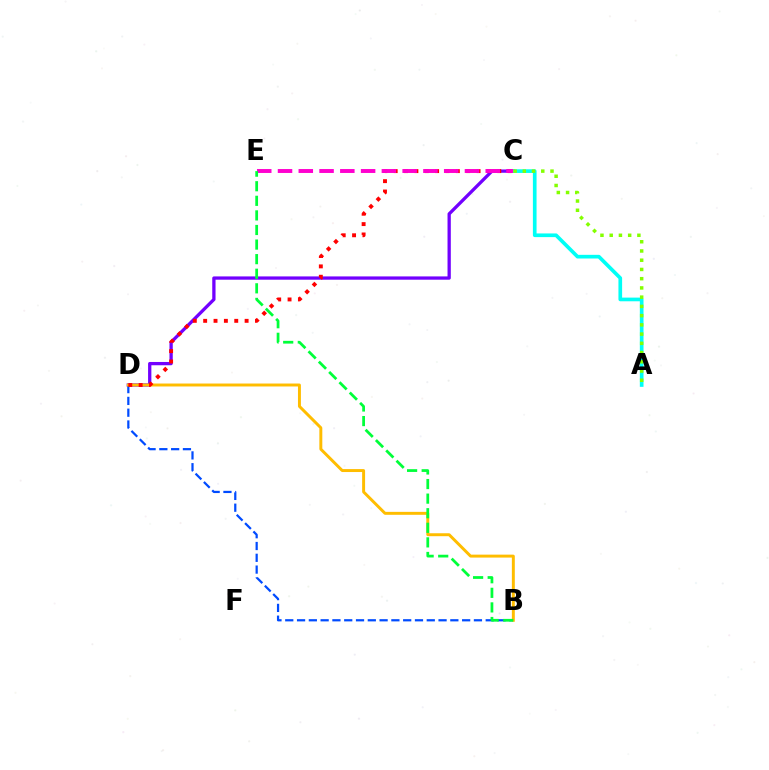{('C', 'D'): [{'color': '#7200ff', 'line_style': 'solid', 'thickness': 2.36}, {'color': '#ff0000', 'line_style': 'dotted', 'thickness': 2.82}], ('B', 'D'): [{'color': '#004bff', 'line_style': 'dashed', 'thickness': 1.6}, {'color': '#ffbd00', 'line_style': 'solid', 'thickness': 2.12}], ('A', 'C'): [{'color': '#00fff6', 'line_style': 'solid', 'thickness': 2.64}, {'color': '#84ff00', 'line_style': 'dotted', 'thickness': 2.51}], ('C', 'E'): [{'color': '#ff00cf', 'line_style': 'dashed', 'thickness': 2.82}], ('B', 'E'): [{'color': '#00ff39', 'line_style': 'dashed', 'thickness': 1.98}]}